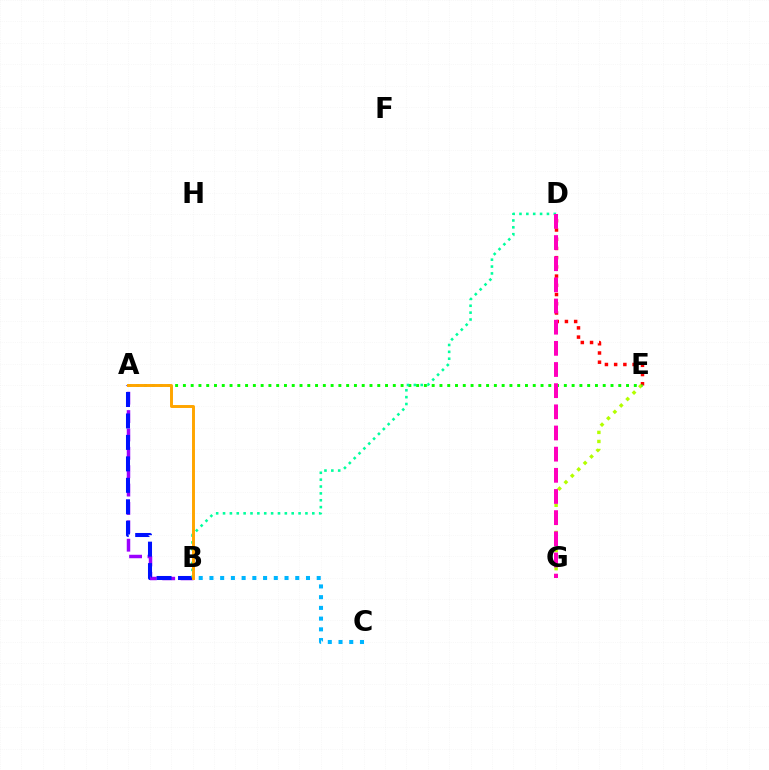{('A', 'B'): [{'color': '#9b00ff', 'line_style': 'dashed', 'thickness': 2.5}, {'color': '#0010ff', 'line_style': 'dashed', 'thickness': 2.91}, {'color': '#ffa500', 'line_style': 'solid', 'thickness': 2.12}], ('D', 'E'): [{'color': '#ff0000', 'line_style': 'dotted', 'thickness': 2.51}], ('B', 'C'): [{'color': '#00b5ff', 'line_style': 'dotted', 'thickness': 2.91}], ('E', 'G'): [{'color': '#b3ff00', 'line_style': 'dotted', 'thickness': 2.46}], ('A', 'E'): [{'color': '#08ff00', 'line_style': 'dotted', 'thickness': 2.11}], ('B', 'D'): [{'color': '#00ff9d', 'line_style': 'dotted', 'thickness': 1.87}], ('D', 'G'): [{'color': '#ff00bd', 'line_style': 'dashed', 'thickness': 2.87}]}